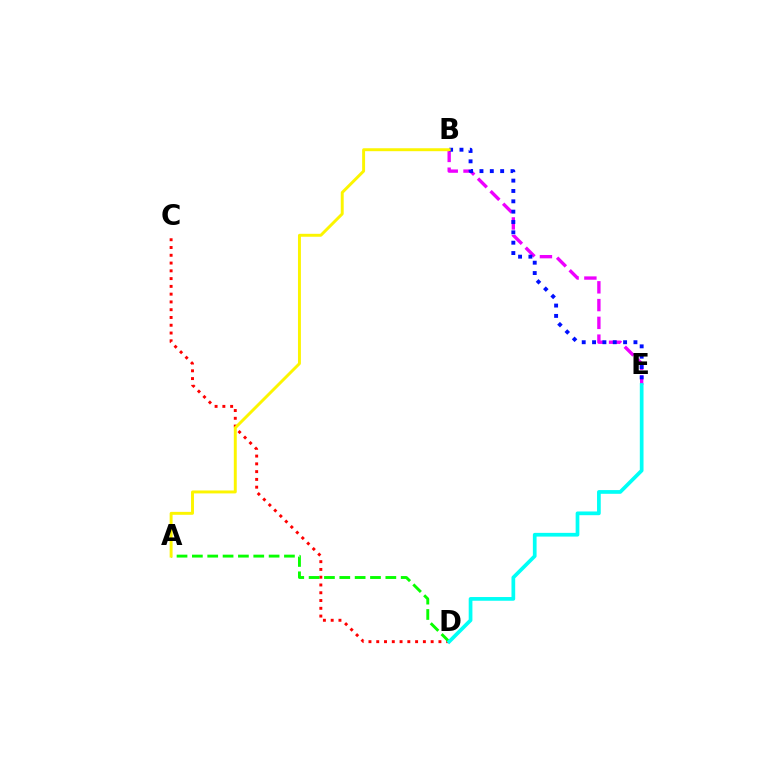{('C', 'D'): [{'color': '#ff0000', 'line_style': 'dotted', 'thickness': 2.11}], ('A', 'D'): [{'color': '#08ff00', 'line_style': 'dashed', 'thickness': 2.08}], ('B', 'E'): [{'color': '#ee00ff', 'line_style': 'dashed', 'thickness': 2.41}, {'color': '#0010ff', 'line_style': 'dotted', 'thickness': 2.81}], ('D', 'E'): [{'color': '#00fff6', 'line_style': 'solid', 'thickness': 2.68}], ('A', 'B'): [{'color': '#fcf500', 'line_style': 'solid', 'thickness': 2.11}]}